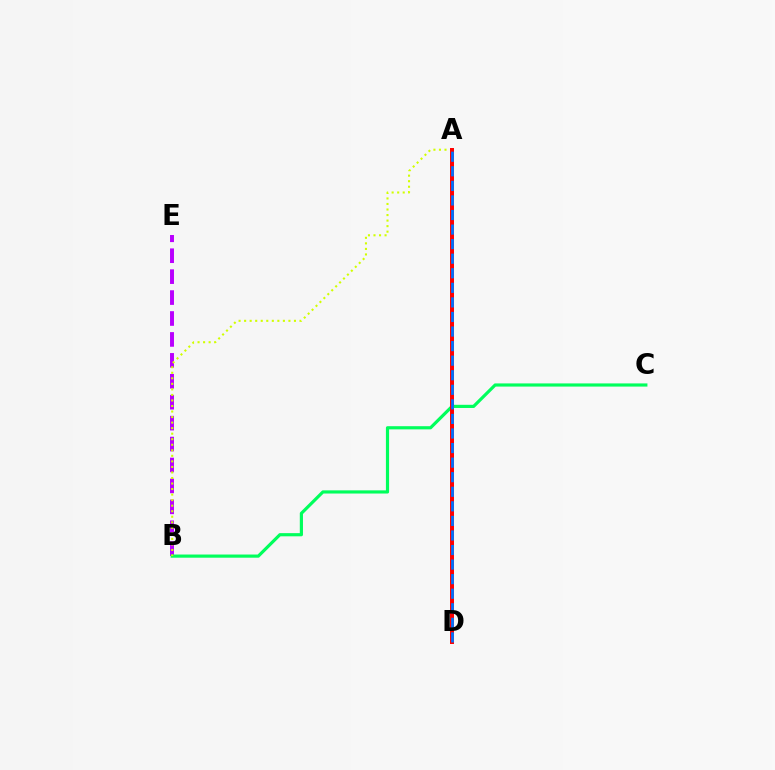{('B', 'E'): [{'color': '#b900ff', 'line_style': 'dashed', 'thickness': 2.84}], ('B', 'C'): [{'color': '#00ff5c', 'line_style': 'solid', 'thickness': 2.28}], ('A', 'B'): [{'color': '#d1ff00', 'line_style': 'dotted', 'thickness': 1.5}], ('A', 'D'): [{'color': '#ff0000', 'line_style': 'solid', 'thickness': 2.87}, {'color': '#0074ff', 'line_style': 'dashed', 'thickness': 1.98}]}